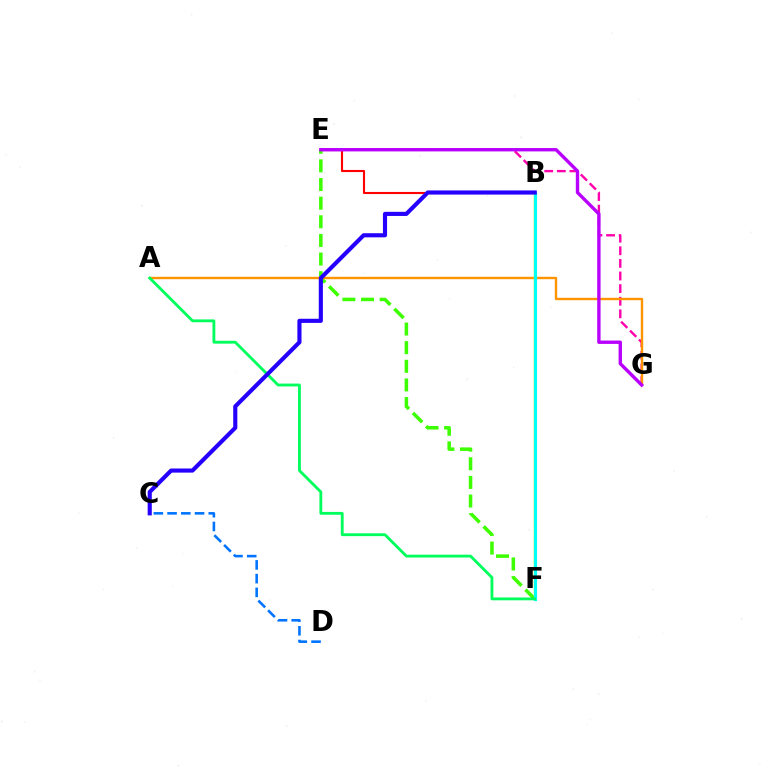{('E', 'G'): [{'color': '#ff00ac', 'line_style': 'dashed', 'thickness': 1.71}, {'color': '#b900ff', 'line_style': 'solid', 'thickness': 2.43}], ('E', 'F'): [{'color': '#3dff00', 'line_style': 'dashed', 'thickness': 2.53}], ('A', 'G'): [{'color': '#ff9400', 'line_style': 'solid', 'thickness': 1.72}], ('B', 'F'): [{'color': '#d1ff00', 'line_style': 'solid', 'thickness': 1.75}, {'color': '#00fff6', 'line_style': 'solid', 'thickness': 2.28}], ('B', 'E'): [{'color': '#ff0000', 'line_style': 'solid', 'thickness': 1.52}], ('A', 'F'): [{'color': '#00ff5c', 'line_style': 'solid', 'thickness': 2.04}], ('B', 'C'): [{'color': '#2500ff', 'line_style': 'solid', 'thickness': 2.97}], ('C', 'D'): [{'color': '#0074ff', 'line_style': 'dashed', 'thickness': 1.87}]}